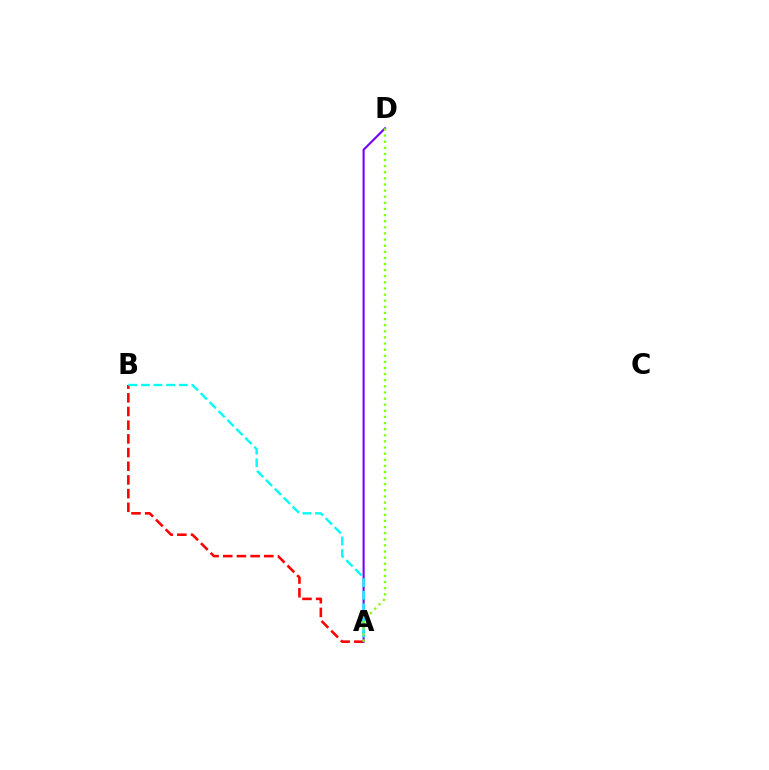{('A', 'B'): [{'color': '#ff0000', 'line_style': 'dashed', 'thickness': 1.86}, {'color': '#00fff6', 'line_style': 'dashed', 'thickness': 1.71}], ('A', 'D'): [{'color': '#7200ff', 'line_style': 'solid', 'thickness': 1.51}, {'color': '#84ff00', 'line_style': 'dotted', 'thickness': 1.66}]}